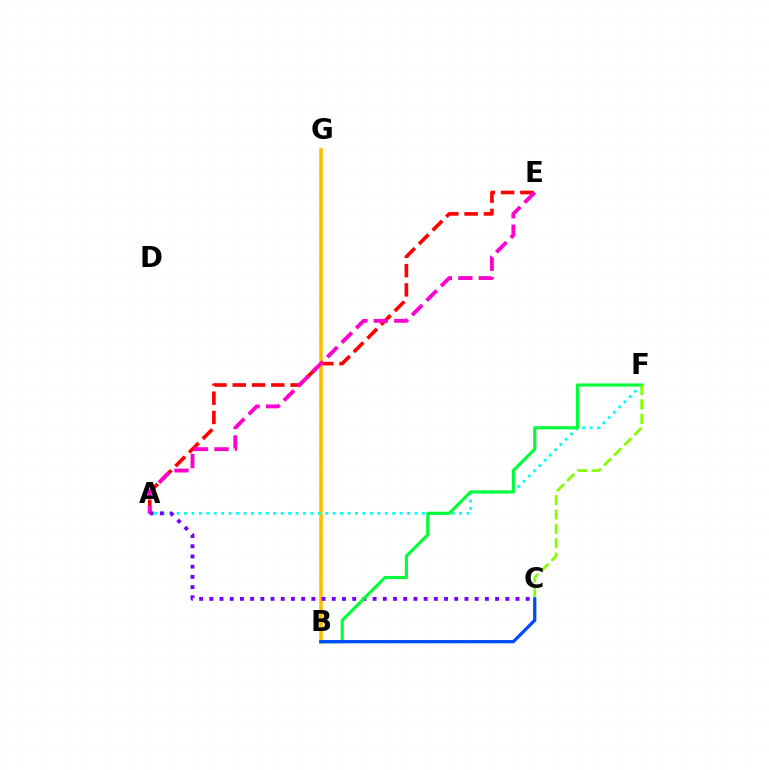{('A', 'E'): [{'color': '#ff0000', 'line_style': 'dashed', 'thickness': 2.62}, {'color': '#ff00cf', 'line_style': 'dashed', 'thickness': 2.78}], ('B', 'G'): [{'color': '#ffbd00', 'line_style': 'solid', 'thickness': 2.59}], ('A', 'F'): [{'color': '#00fff6', 'line_style': 'dotted', 'thickness': 2.02}], ('A', 'C'): [{'color': '#7200ff', 'line_style': 'dotted', 'thickness': 2.77}], ('B', 'F'): [{'color': '#00ff39', 'line_style': 'solid', 'thickness': 2.26}], ('B', 'C'): [{'color': '#004bff', 'line_style': 'solid', 'thickness': 2.35}], ('C', 'F'): [{'color': '#84ff00', 'line_style': 'dashed', 'thickness': 1.95}]}